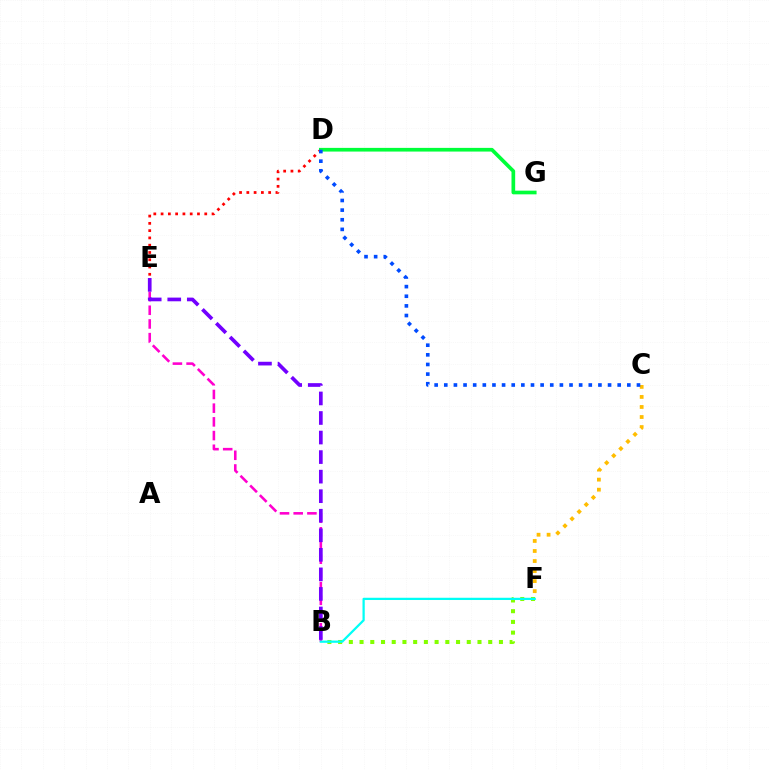{('B', 'E'): [{'color': '#ff00cf', 'line_style': 'dashed', 'thickness': 1.86}, {'color': '#7200ff', 'line_style': 'dashed', 'thickness': 2.66}], ('B', 'F'): [{'color': '#84ff00', 'line_style': 'dotted', 'thickness': 2.91}, {'color': '#00fff6', 'line_style': 'solid', 'thickness': 1.62}], ('D', 'E'): [{'color': '#ff0000', 'line_style': 'dotted', 'thickness': 1.98}], ('C', 'F'): [{'color': '#ffbd00', 'line_style': 'dotted', 'thickness': 2.73}], ('D', 'G'): [{'color': '#00ff39', 'line_style': 'solid', 'thickness': 2.65}], ('C', 'D'): [{'color': '#004bff', 'line_style': 'dotted', 'thickness': 2.62}]}